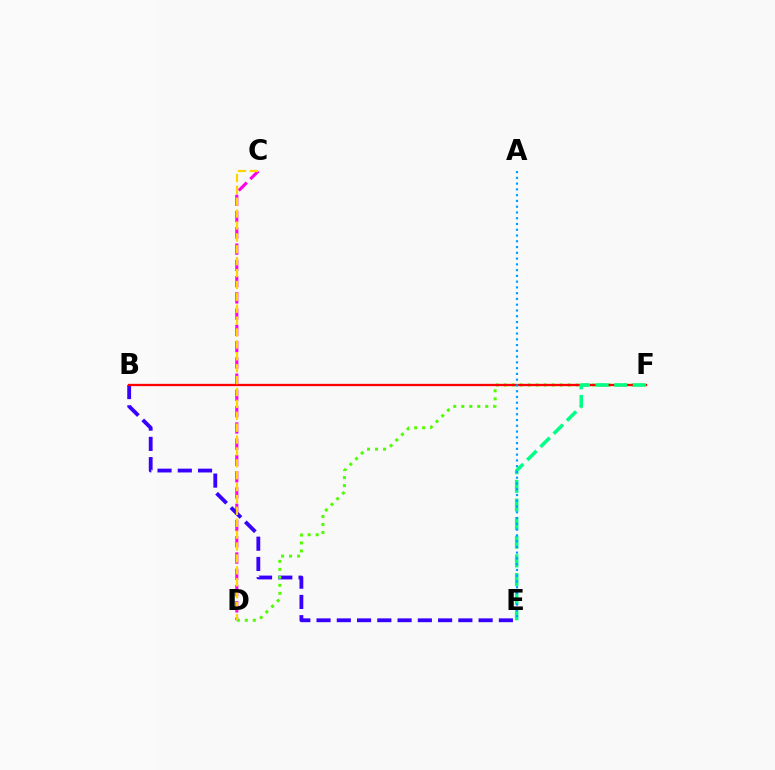{('C', 'D'): [{'color': '#ff00ed', 'line_style': 'dashed', 'thickness': 2.21}, {'color': '#ffd500', 'line_style': 'dashed', 'thickness': 1.62}], ('B', 'E'): [{'color': '#3700ff', 'line_style': 'dashed', 'thickness': 2.75}], ('D', 'F'): [{'color': '#4fff00', 'line_style': 'dotted', 'thickness': 2.17}], ('B', 'F'): [{'color': '#ff0000', 'line_style': 'solid', 'thickness': 1.65}], ('E', 'F'): [{'color': '#00ff86', 'line_style': 'dashed', 'thickness': 2.53}], ('A', 'E'): [{'color': '#009eff', 'line_style': 'dotted', 'thickness': 1.57}]}